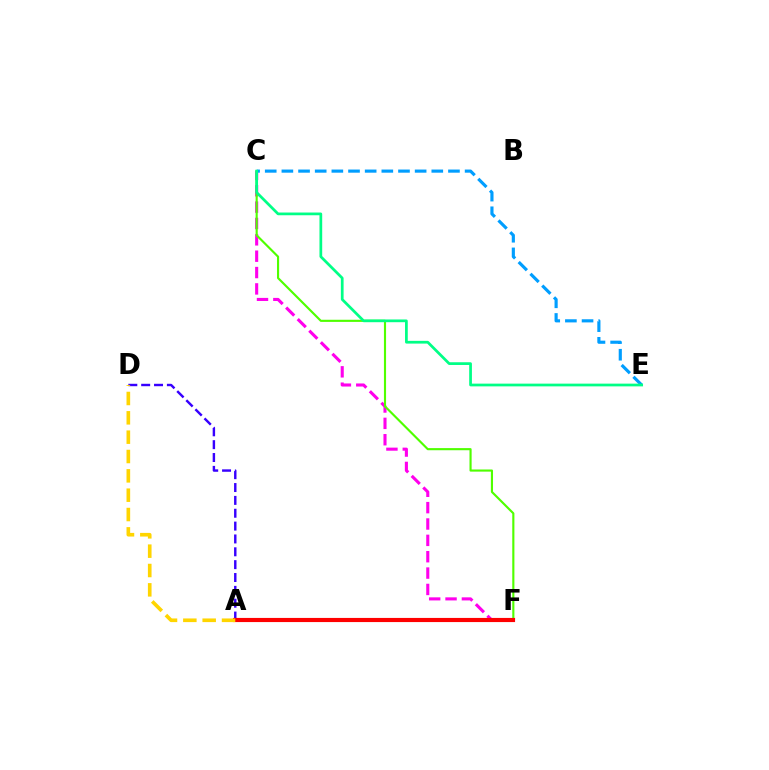{('C', 'F'): [{'color': '#ff00ed', 'line_style': 'dashed', 'thickness': 2.22}, {'color': '#4fff00', 'line_style': 'solid', 'thickness': 1.54}], ('A', 'D'): [{'color': '#3700ff', 'line_style': 'dashed', 'thickness': 1.75}, {'color': '#ffd500', 'line_style': 'dashed', 'thickness': 2.63}], ('A', 'F'): [{'color': '#ff0000', 'line_style': 'solid', 'thickness': 2.99}], ('C', 'E'): [{'color': '#009eff', 'line_style': 'dashed', 'thickness': 2.26}, {'color': '#00ff86', 'line_style': 'solid', 'thickness': 1.97}]}